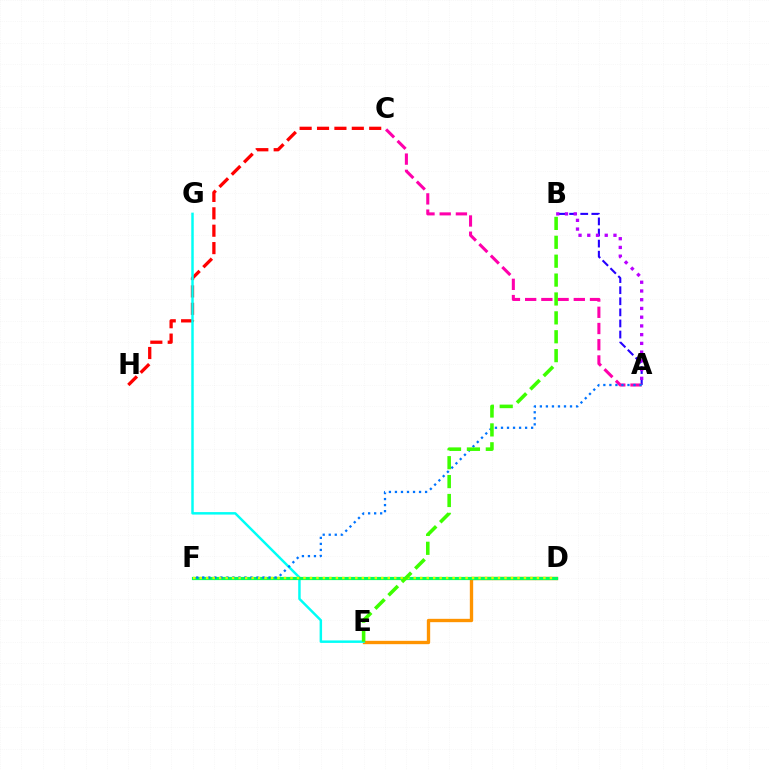{('A', 'B'): [{'color': '#2500ff', 'line_style': 'dashed', 'thickness': 1.51}, {'color': '#b900ff', 'line_style': 'dotted', 'thickness': 2.37}], ('D', 'E'): [{'color': '#ff9400', 'line_style': 'solid', 'thickness': 2.41}], ('C', 'H'): [{'color': '#ff0000', 'line_style': 'dashed', 'thickness': 2.36}], ('E', 'G'): [{'color': '#00fff6', 'line_style': 'solid', 'thickness': 1.78}], ('D', 'F'): [{'color': '#00ff5c', 'line_style': 'solid', 'thickness': 2.3}, {'color': '#d1ff00', 'line_style': 'dotted', 'thickness': 1.76}], ('A', 'C'): [{'color': '#ff00ac', 'line_style': 'dashed', 'thickness': 2.2}], ('A', 'F'): [{'color': '#0074ff', 'line_style': 'dotted', 'thickness': 1.64}], ('B', 'E'): [{'color': '#3dff00', 'line_style': 'dashed', 'thickness': 2.57}]}